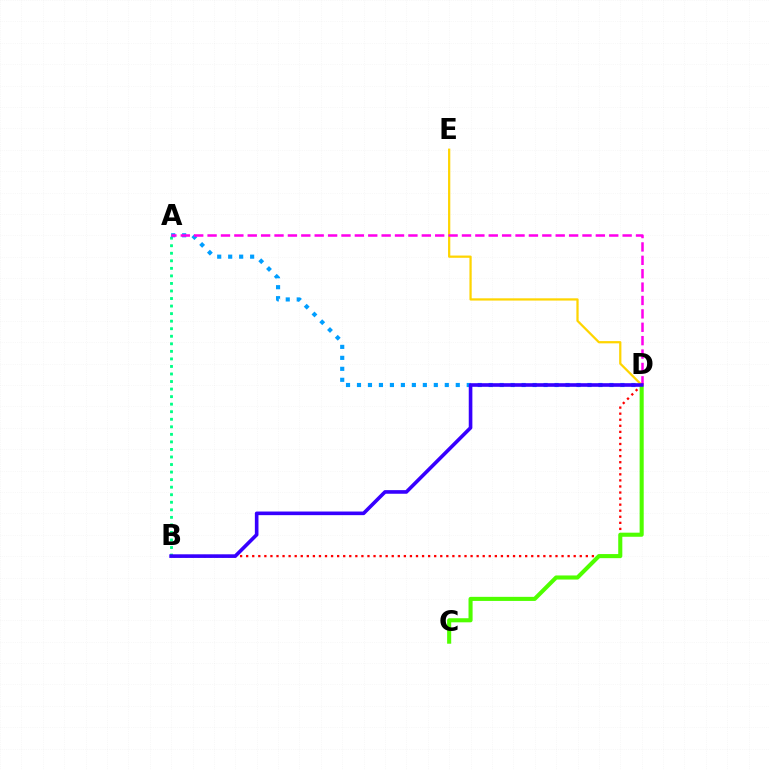{('B', 'D'): [{'color': '#ff0000', 'line_style': 'dotted', 'thickness': 1.65}, {'color': '#3700ff', 'line_style': 'solid', 'thickness': 2.61}], ('C', 'D'): [{'color': '#4fff00', 'line_style': 'solid', 'thickness': 2.94}], ('A', 'B'): [{'color': '#00ff86', 'line_style': 'dotted', 'thickness': 2.05}], ('A', 'D'): [{'color': '#009eff', 'line_style': 'dotted', 'thickness': 2.98}, {'color': '#ff00ed', 'line_style': 'dashed', 'thickness': 1.82}], ('D', 'E'): [{'color': '#ffd500', 'line_style': 'solid', 'thickness': 1.62}]}